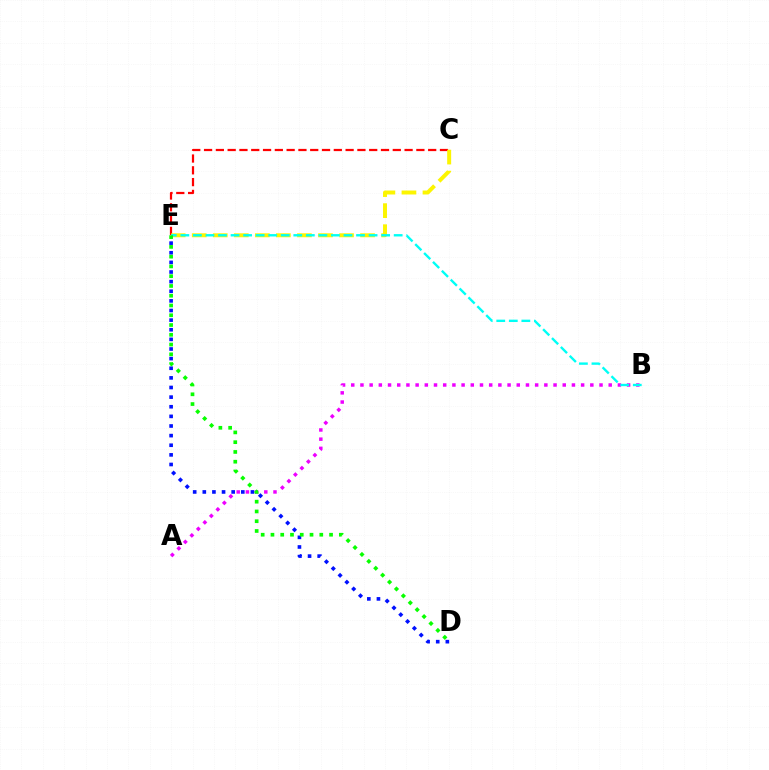{('A', 'B'): [{'color': '#ee00ff', 'line_style': 'dotted', 'thickness': 2.5}], ('D', 'E'): [{'color': '#0010ff', 'line_style': 'dotted', 'thickness': 2.61}, {'color': '#08ff00', 'line_style': 'dotted', 'thickness': 2.65}], ('C', 'E'): [{'color': '#ff0000', 'line_style': 'dashed', 'thickness': 1.6}, {'color': '#fcf500', 'line_style': 'dashed', 'thickness': 2.86}], ('B', 'E'): [{'color': '#00fff6', 'line_style': 'dashed', 'thickness': 1.7}]}